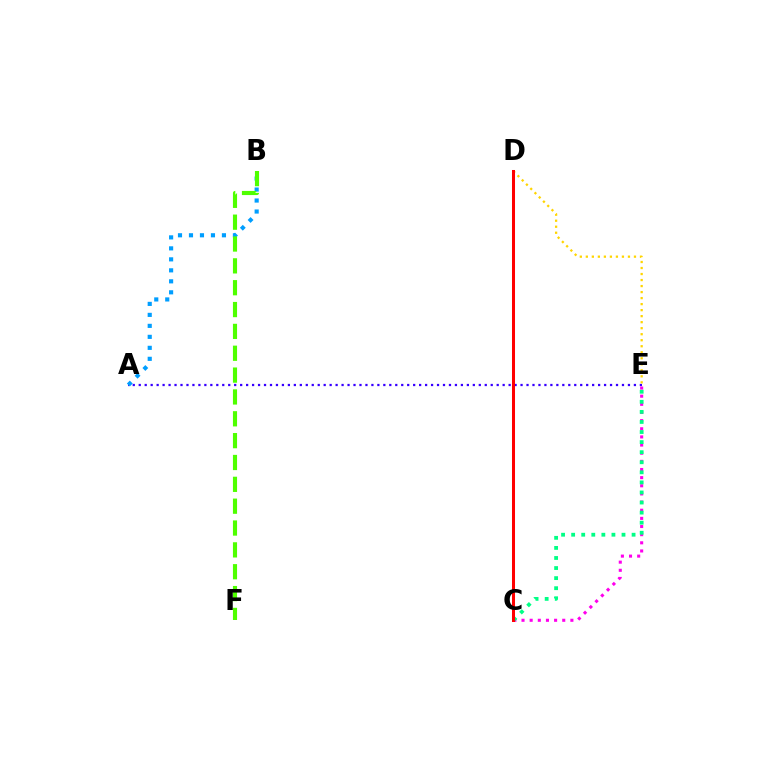{('C', 'E'): [{'color': '#ff00ed', 'line_style': 'dotted', 'thickness': 2.21}, {'color': '#00ff86', 'line_style': 'dotted', 'thickness': 2.74}], ('A', 'E'): [{'color': '#3700ff', 'line_style': 'dotted', 'thickness': 1.62}], ('A', 'B'): [{'color': '#009eff', 'line_style': 'dotted', 'thickness': 2.99}], ('D', 'E'): [{'color': '#ffd500', 'line_style': 'dotted', 'thickness': 1.63}], ('B', 'F'): [{'color': '#4fff00', 'line_style': 'dashed', 'thickness': 2.97}], ('C', 'D'): [{'color': '#ff0000', 'line_style': 'solid', 'thickness': 2.18}]}